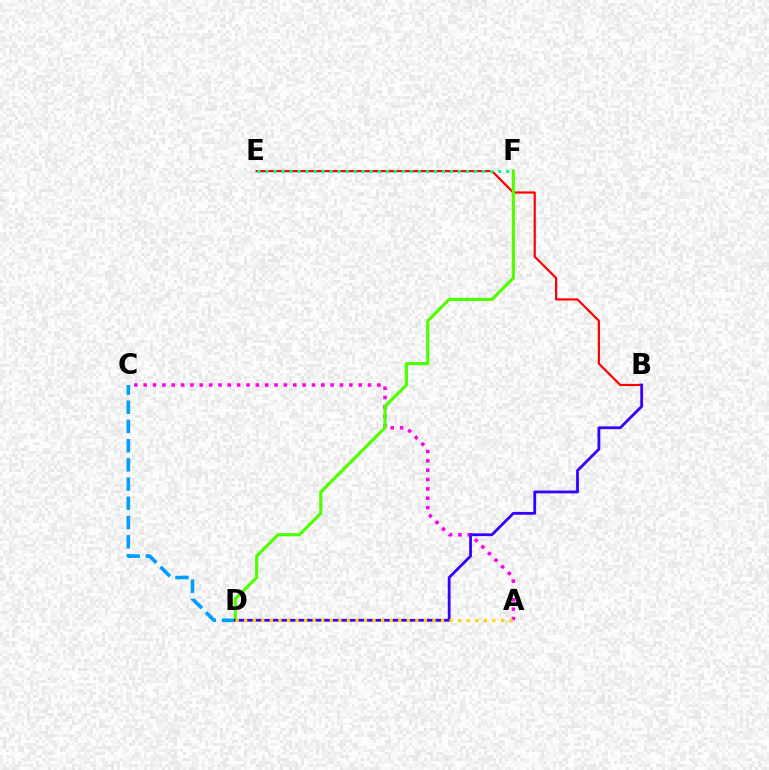{('C', 'D'): [{'color': '#009eff', 'line_style': 'dashed', 'thickness': 2.61}], ('B', 'E'): [{'color': '#ff0000', 'line_style': 'solid', 'thickness': 1.58}], ('E', 'F'): [{'color': '#00ff86', 'line_style': 'dotted', 'thickness': 2.18}], ('A', 'C'): [{'color': '#ff00ed', 'line_style': 'dotted', 'thickness': 2.54}], ('D', 'F'): [{'color': '#4fff00', 'line_style': 'solid', 'thickness': 2.28}], ('B', 'D'): [{'color': '#3700ff', 'line_style': 'solid', 'thickness': 2.02}], ('A', 'D'): [{'color': '#ffd500', 'line_style': 'dotted', 'thickness': 2.33}]}